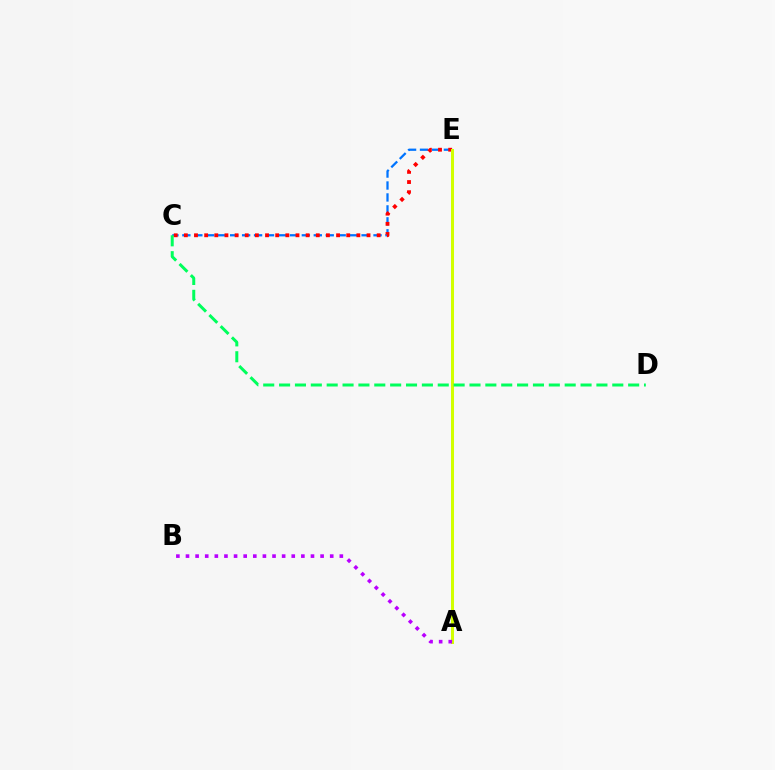{('C', 'E'): [{'color': '#0074ff', 'line_style': 'dashed', 'thickness': 1.62}, {'color': '#ff0000', 'line_style': 'dotted', 'thickness': 2.76}], ('A', 'E'): [{'color': '#d1ff00', 'line_style': 'solid', 'thickness': 2.17}], ('C', 'D'): [{'color': '#00ff5c', 'line_style': 'dashed', 'thickness': 2.16}], ('A', 'B'): [{'color': '#b900ff', 'line_style': 'dotted', 'thickness': 2.61}]}